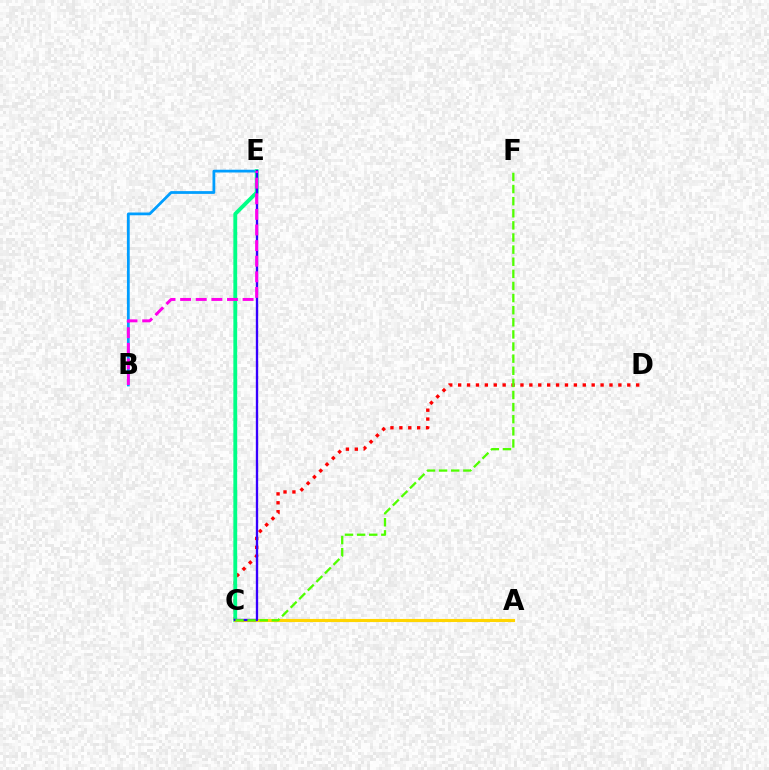{('C', 'D'): [{'color': '#ff0000', 'line_style': 'dotted', 'thickness': 2.42}], ('B', 'E'): [{'color': '#009eff', 'line_style': 'solid', 'thickness': 1.99}, {'color': '#ff00ed', 'line_style': 'dashed', 'thickness': 2.12}], ('C', 'E'): [{'color': '#00ff86', 'line_style': 'solid', 'thickness': 2.76}, {'color': '#3700ff', 'line_style': 'solid', 'thickness': 1.69}], ('A', 'C'): [{'color': '#ffd500', 'line_style': 'solid', 'thickness': 2.24}], ('C', 'F'): [{'color': '#4fff00', 'line_style': 'dashed', 'thickness': 1.65}]}